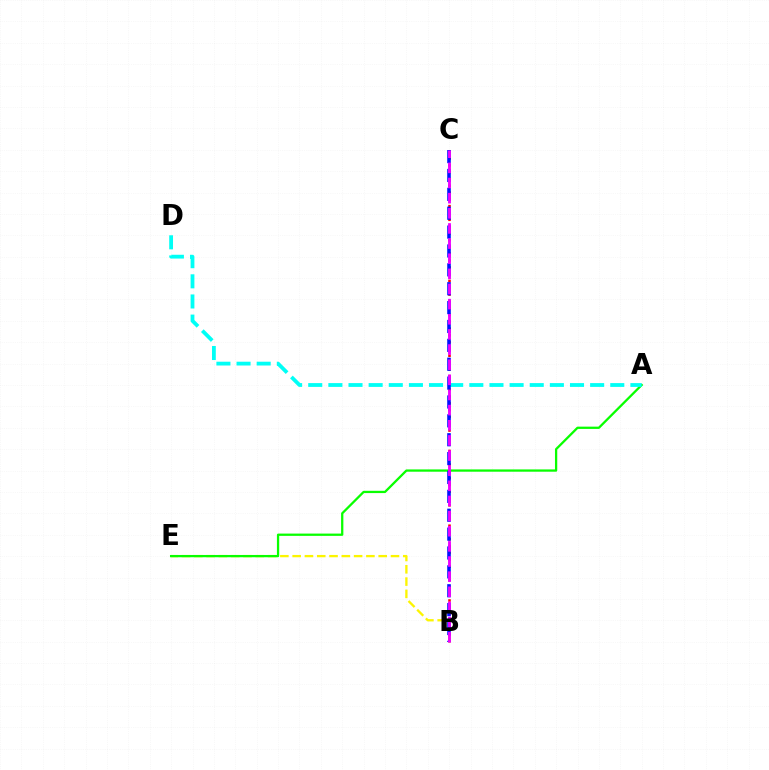{('B', 'E'): [{'color': '#fcf500', 'line_style': 'dashed', 'thickness': 1.67}], ('A', 'E'): [{'color': '#08ff00', 'line_style': 'solid', 'thickness': 1.64}], ('A', 'D'): [{'color': '#00fff6', 'line_style': 'dashed', 'thickness': 2.74}], ('B', 'C'): [{'color': '#ff0000', 'line_style': 'dotted', 'thickness': 1.85}, {'color': '#0010ff', 'line_style': 'dashed', 'thickness': 2.56}, {'color': '#ee00ff', 'line_style': 'dashed', 'thickness': 2.06}]}